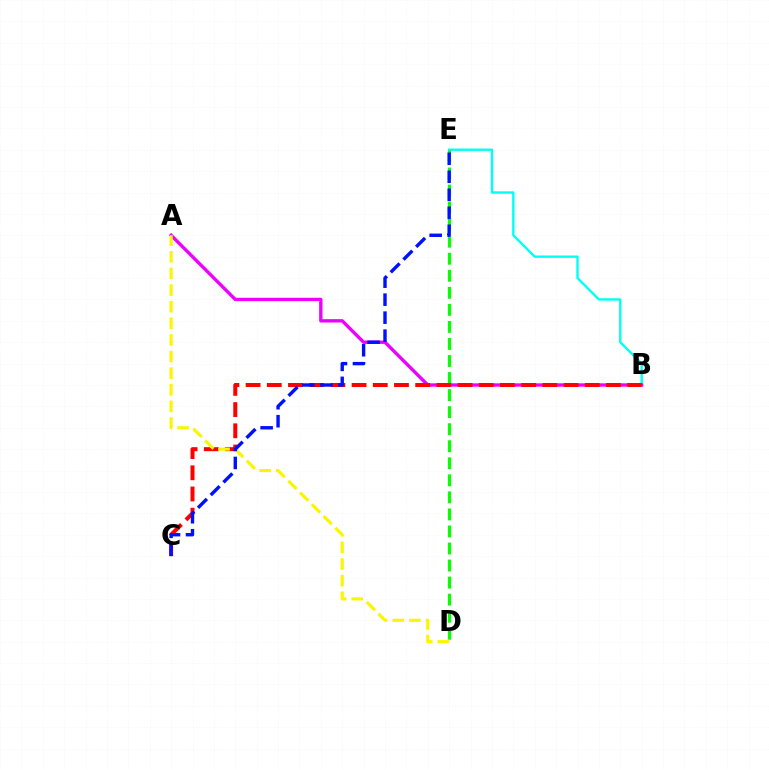{('B', 'E'): [{'color': '#00fff6', 'line_style': 'solid', 'thickness': 1.71}], ('D', 'E'): [{'color': '#08ff00', 'line_style': 'dashed', 'thickness': 2.32}], ('A', 'B'): [{'color': '#ee00ff', 'line_style': 'solid', 'thickness': 2.42}], ('B', 'C'): [{'color': '#ff0000', 'line_style': 'dashed', 'thickness': 2.88}], ('A', 'D'): [{'color': '#fcf500', 'line_style': 'dashed', 'thickness': 2.26}], ('C', 'E'): [{'color': '#0010ff', 'line_style': 'dashed', 'thickness': 2.44}]}